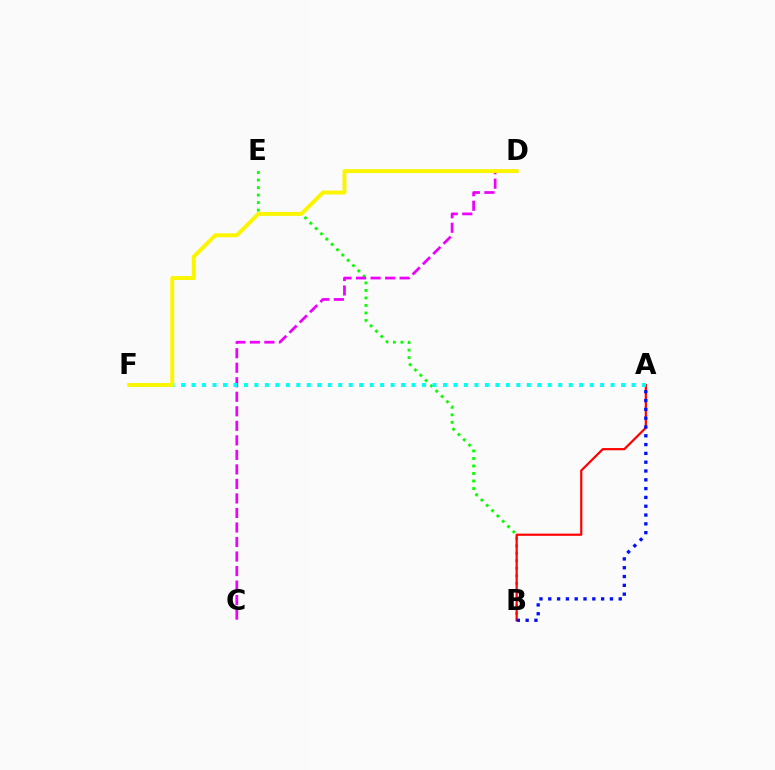{('B', 'E'): [{'color': '#08ff00', 'line_style': 'dotted', 'thickness': 2.04}], ('C', 'D'): [{'color': '#ee00ff', 'line_style': 'dashed', 'thickness': 1.97}], ('A', 'B'): [{'color': '#ff0000', 'line_style': 'solid', 'thickness': 1.58}, {'color': '#0010ff', 'line_style': 'dotted', 'thickness': 2.39}], ('A', 'F'): [{'color': '#00fff6', 'line_style': 'dotted', 'thickness': 2.85}], ('D', 'F'): [{'color': '#fcf500', 'line_style': 'solid', 'thickness': 2.83}]}